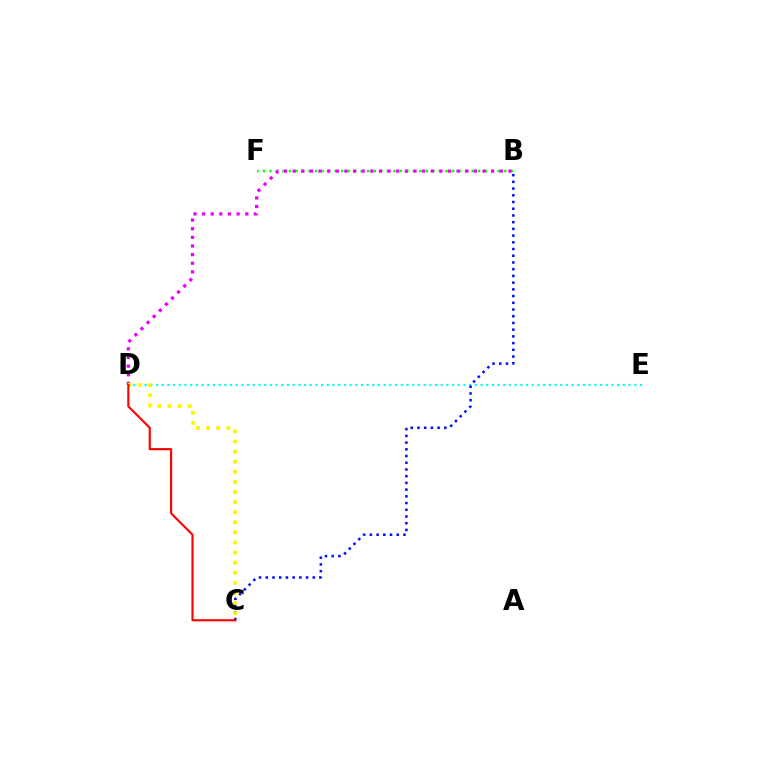{('D', 'E'): [{'color': '#00fff6', 'line_style': 'dotted', 'thickness': 1.55}], ('B', 'F'): [{'color': '#08ff00', 'line_style': 'dotted', 'thickness': 1.77}], ('B', 'D'): [{'color': '#ee00ff', 'line_style': 'dotted', 'thickness': 2.34}], ('B', 'C'): [{'color': '#0010ff', 'line_style': 'dotted', 'thickness': 1.83}], ('C', 'D'): [{'color': '#fcf500', 'line_style': 'dotted', 'thickness': 2.74}, {'color': '#ff0000', 'line_style': 'solid', 'thickness': 1.54}]}